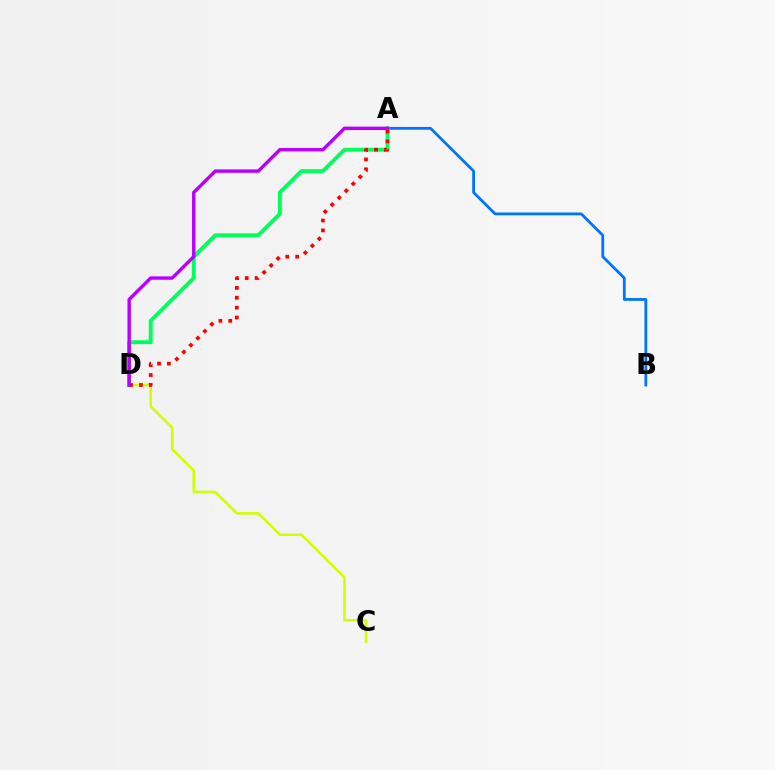{('A', 'B'): [{'color': '#0074ff', 'line_style': 'solid', 'thickness': 2.01}], ('C', 'D'): [{'color': '#d1ff00', 'line_style': 'solid', 'thickness': 1.83}], ('A', 'D'): [{'color': '#00ff5c', 'line_style': 'solid', 'thickness': 2.82}, {'color': '#ff0000', 'line_style': 'dotted', 'thickness': 2.68}, {'color': '#b900ff', 'line_style': 'solid', 'thickness': 2.46}]}